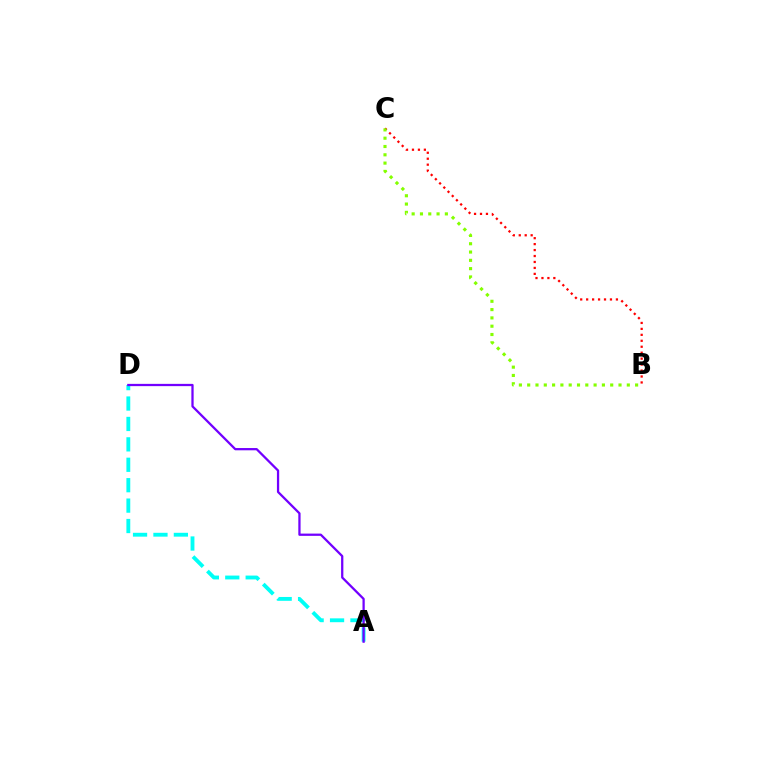{('A', 'D'): [{'color': '#00fff6', 'line_style': 'dashed', 'thickness': 2.77}, {'color': '#7200ff', 'line_style': 'solid', 'thickness': 1.63}], ('B', 'C'): [{'color': '#ff0000', 'line_style': 'dotted', 'thickness': 1.62}, {'color': '#84ff00', 'line_style': 'dotted', 'thickness': 2.26}]}